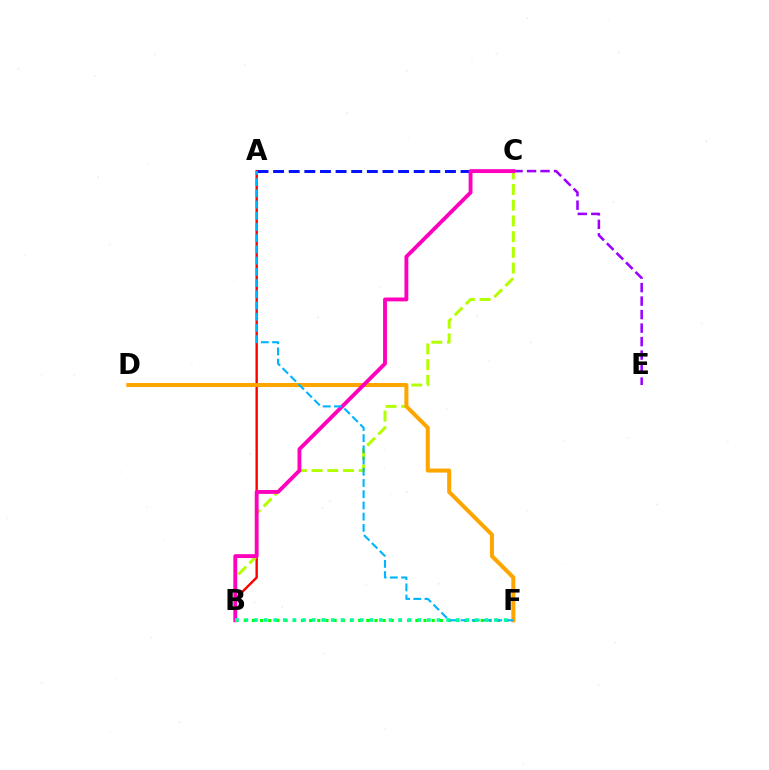{('A', 'C'): [{'color': '#0010ff', 'line_style': 'dashed', 'thickness': 2.12}], ('B', 'F'): [{'color': '#08ff00', 'line_style': 'dotted', 'thickness': 2.22}, {'color': '#00ff9d', 'line_style': 'dotted', 'thickness': 2.61}], ('A', 'B'): [{'color': '#ff0000', 'line_style': 'solid', 'thickness': 1.73}], ('C', 'E'): [{'color': '#9b00ff', 'line_style': 'dashed', 'thickness': 1.83}], ('B', 'C'): [{'color': '#b3ff00', 'line_style': 'dashed', 'thickness': 2.13}, {'color': '#ff00bd', 'line_style': 'solid', 'thickness': 2.78}], ('D', 'F'): [{'color': '#ffa500', 'line_style': 'solid', 'thickness': 2.9}], ('A', 'F'): [{'color': '#00b5ff', 'line_style': 'dashed', 'thickness': 1.52}]}